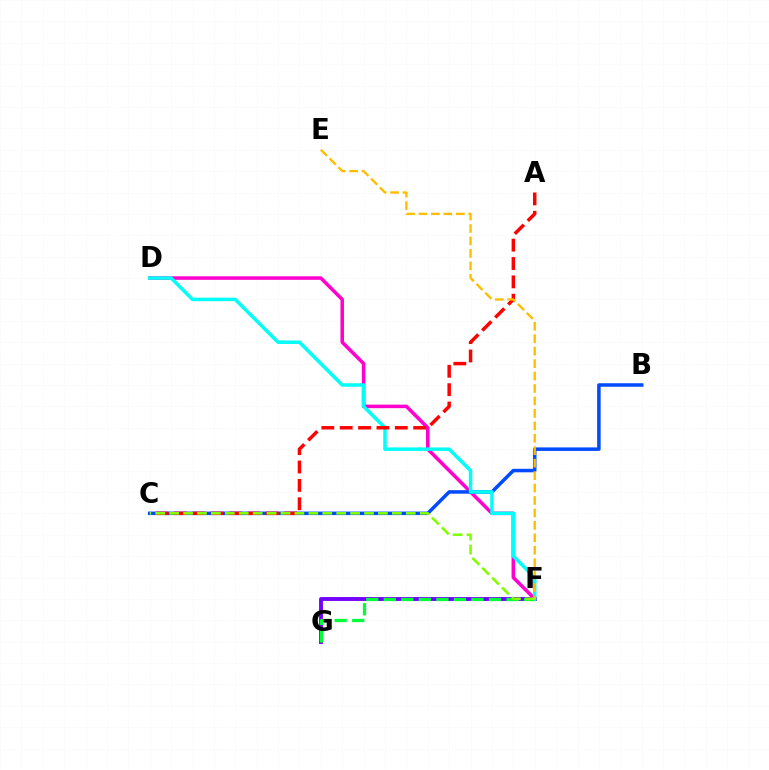{('F', 'G'): [{'color': '#7200ff', 'line_style': 'solid', 'thickness': 2.78}, {'color': '#00ff39', 'line_style': 'dashed', 'thickness': 2.38}], ('D', 'F'): [{'color': '#ff00cf', 'line_style': 'solid', 'thickness': 2.54}, {'color': '#00fff6', 'line_style': 'solid', 'thickness': 2.52}], ('B', 'C'): [{'color': '#004bff', 'line_style': 'solid', 'thickness': 2.53}], ('A', 'C'): [{'color': '#ff0000', 'line_style': 'dashed', 'thickness': 2.49}], ('E', 'F'): [{'color': '#ffbd00', 'line_style': 'dashed', 'thickness': 1.69}], ('C', 'F'): [{'color': '#84ff00', 'line_style': 'dashed', 'thickness': 1.89}]}